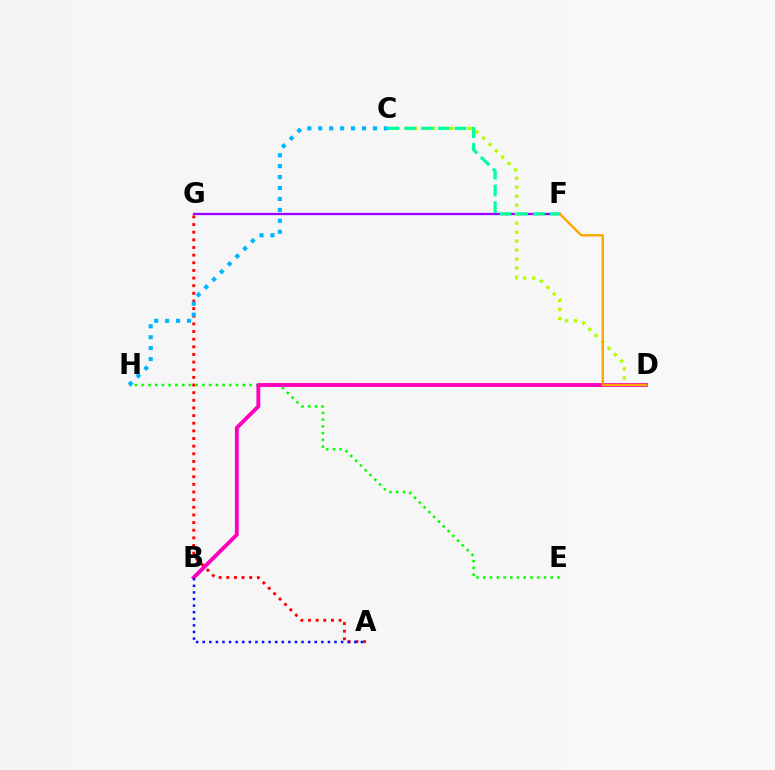{('E', 'H'): [{'color': '#08ff00', 'line_style': 'dotted', 'thickness': 1.83}], ('F', 'G'): [{'color': '#9b00ff', 'line_style': 'solid', 'thickness': 1.66}], ('A', 'G'): [{'color': '#ff0000', 'line_style': 'dotted', 'thickness': 2.08}], ('C', 'D'): [{'color': '#b3ff00', 'line_style': 'dotted', 'thickness': 2.44}], ('B', 'D'): [{'color': '#ff00bd', 'line_style': 'solid', 'thickness': 2.78}], ('D', 'F'): [{'color': '#ffa500', 'line_style': 'solid', 'thickness': 1.72}], ('A', 'B'): [{'color': '#0010ff', 'line_style': 'dotted', 'thickness': 1.79}], ('C', 'H'): [{'color': '#00b5ff', 'line_style': 'dotted', 'thickness': 2.97}], ('C', 'F'): [{'color': '#00ff9d', 'line_style': 'dashed', 'thickness': 2.28}]}